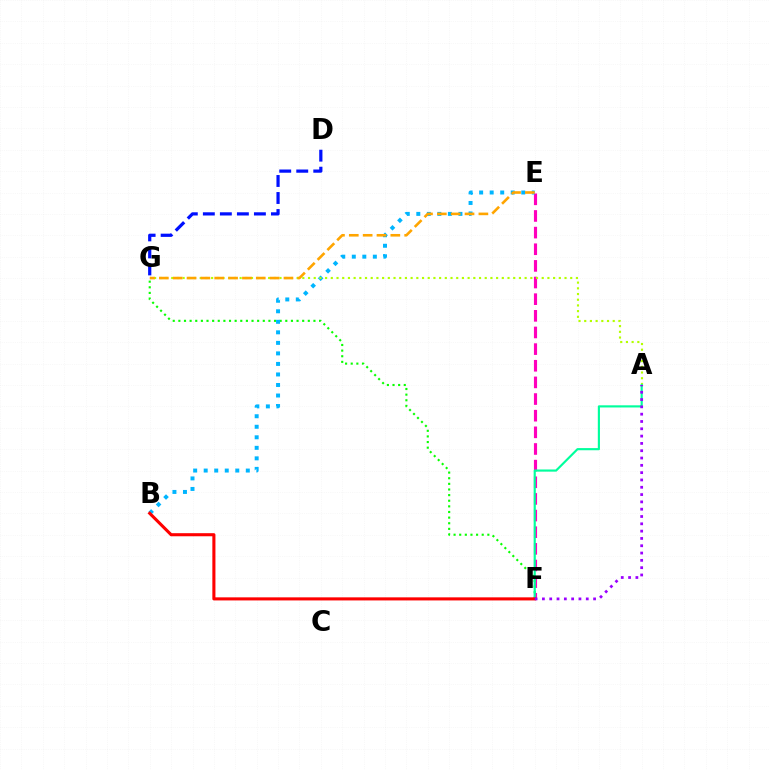{('E', 'F'): [{'color': '#ff00bd', 'line_style': 'dashed', 'thickness': 2.26}], ('D', 'G'): [{'color': '#0010ff', 'line_style': 'dashed', 'thickness': 2.31}], ('F', 'G'): [{'color': '#08ff00', 'line_style': 'dotted', 'thickness': 1.53}], ('B', 'E'): [{'color': '#00b5ff', 'line_style': 'dotted', 'thickness': 2.86}], ('A', 'G'): [{'color': '#b3ff00', 'line_style': 'dotted', 'thickness': 1.55}], ('A', 'F'): [{'color': '#00ff9d', 'line_style': 'solid', 'thickness': 1.55}, {'color': '#9b00ff', 'line_style': 'dotted', 'thickness': 1.99}], ('B', 'F'): [{'color': '#ff0000', 'line_style': 'solid', 'thickness': 2.22}], ('E', 'G'): [{'color': '#ffa500', 'line_style': 'dashed', 'thickness': 1.88}]}